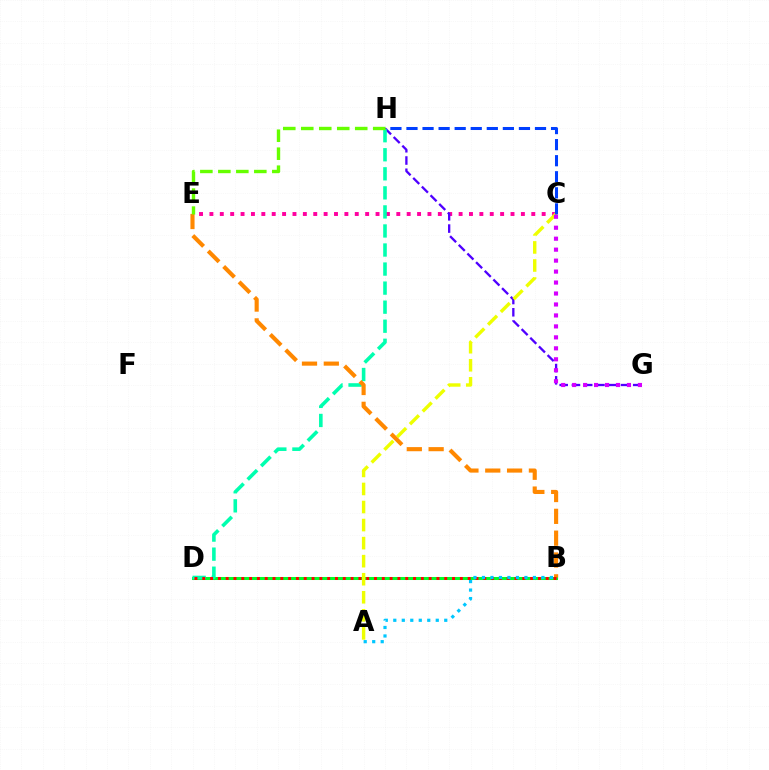{('C', 'E'): [{'color': '#ff00a0', 'line_style': 'dotted', 'thickness': 2.82}], ('G', 'H'): [{'color': '#4f00ff', 'line_style': 'dashed', 'thickness': 1.66}], ('B', 'D'): [{'color': '#00ff27', 'line_style': 'solid', 'thickness': 2.18}, {'color': '#ff0000', 'line_style': 'dotted', 'thickness': 2.12}], ('D', 'H'): [{'color': '#00ffaf', 'line_style': 'dashed', 'thickness': 2.59}], ('A', 'C'): [{'color': '#eeff00', 'line_style': 'dashed', 'thickness': 2.45}], ('B', 'E'): [{'color': '#ff8800', 'line_style': 'dashed', 'thickness': 2.97}], ('A', 'B'): [{'color': '#00c7ff', 'line_style': 'dotted', 'thickness': 2.31}], ('C', 'H'): [{'color': '#003fff', 'line_style': 'dashed', 'thickness': 2.18}], ('E', 'H'): [{'color': '#66ff00', 'line_style': 'dashed', 'thickness': 2.44}], ('C', 'G'): [{'color': '#d600ff', 'line_style': 'dotted', 'thickness': 2.98}]}